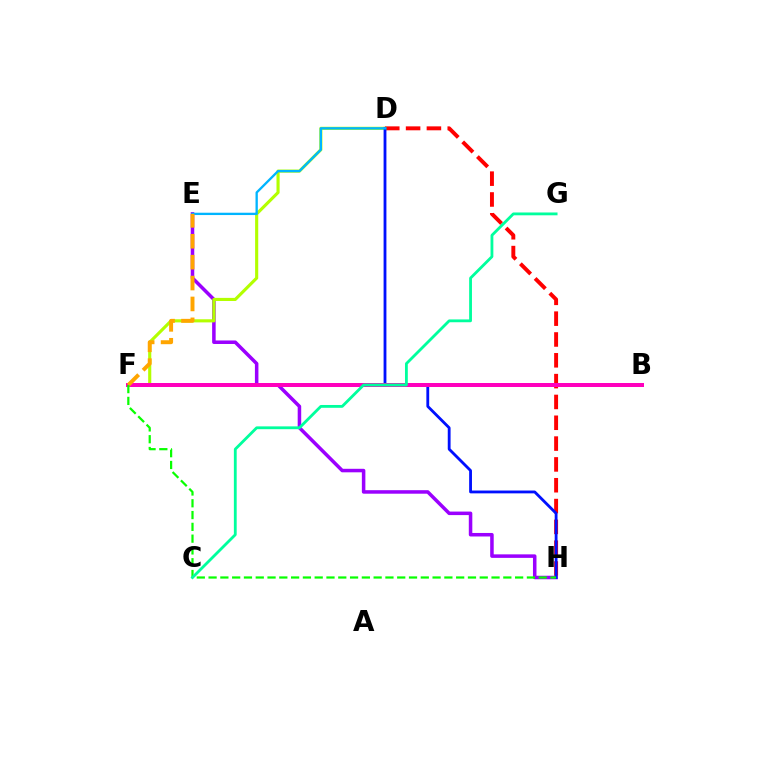{('D', 'H'): [{'color': '#ff0000', 'line_style': 'dashed', 'thickness': 2.83}, {'color': '#0010ff', 'line_style': 'solid', 'thickness': 2.03}], ('E', 'H'): [{'color': '#9b00ff', 'line_style': 'solid', 'thickness': 2.53}], ('D', 'F'): [{'color': '#b3ff00', 'line_style': 'solid', 'thickness': 2.25}], ('D', 'E'): [{'color': '#00b5ff', 'line_style': 'solid', 'thickness': 1.67}], ('B', 'F'): [{'color': '#ff00bd', 'line_style': 'solid', 'thickness': 2.88}], ('E', 'F'): [{'color': '#ffa500', 'line_style': 'dashed', 'thickness': 2.84}], ('F', 'H'): [{'color': '#08ff00', 'line_style': 'dashed', 'thickness': 1.6}], ('C', 'G'): [{'color': '#00ff9d', 'line_style': 'solid', 'thickness': 2.03}]}